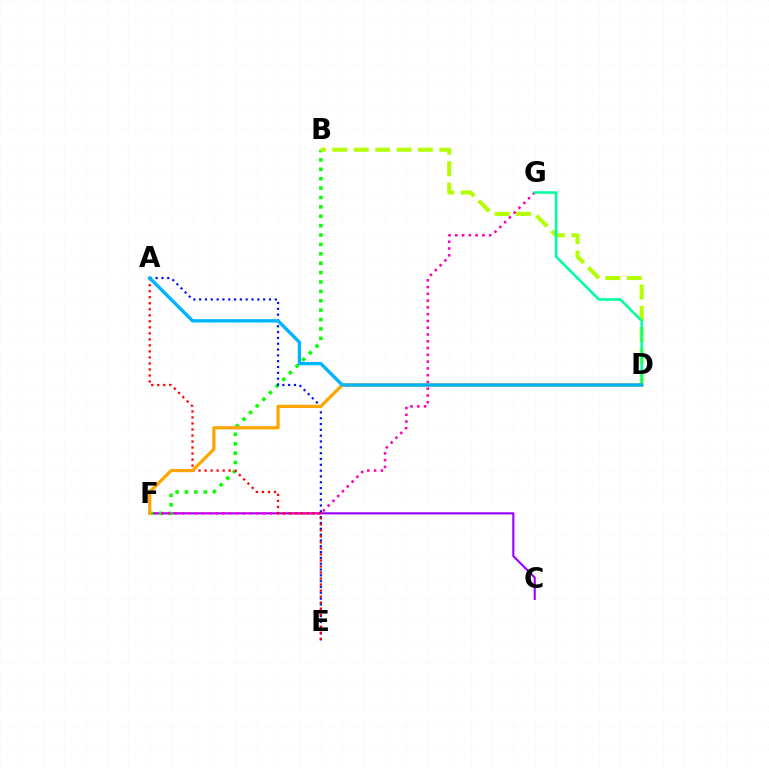{('C', 'F'): [{'color': '#9b00ff', 'line_style': 'solid', 'thickness': 1.53}], ('B', 'F'): [{'color': '#08ff00', 'line_style': 'dotted', 'thickness': 2.55}], ('B', 'D'): [{'color': '#b3ff00', 'line_style': 'dashed', 'thickness': 2.91}], ('F', 'G'): [{'color': '#ff00bd', 'line_style': 'dotted', 'thickness': 1.84}], ('A', 'E'): [{'color': '#0010ff', 'line_style': 'dotted', 'thickness': 1.58}, {'color': '#ff0000', 'line_style': 'dotted', 'thickness': 1.64}], ('D', 'G'): [{'color': '#00ff9d', 'line_style': 'solid', 'thickness': 1.84}], ('D', 'F'): [{'color': '#ffa500', 'line_style': 'solid', 'thickness': 2.33}], ('A', 'D'): [{'color': '#00b5ff', 'line_style': 'solid', 'thickness': 2.42}]}